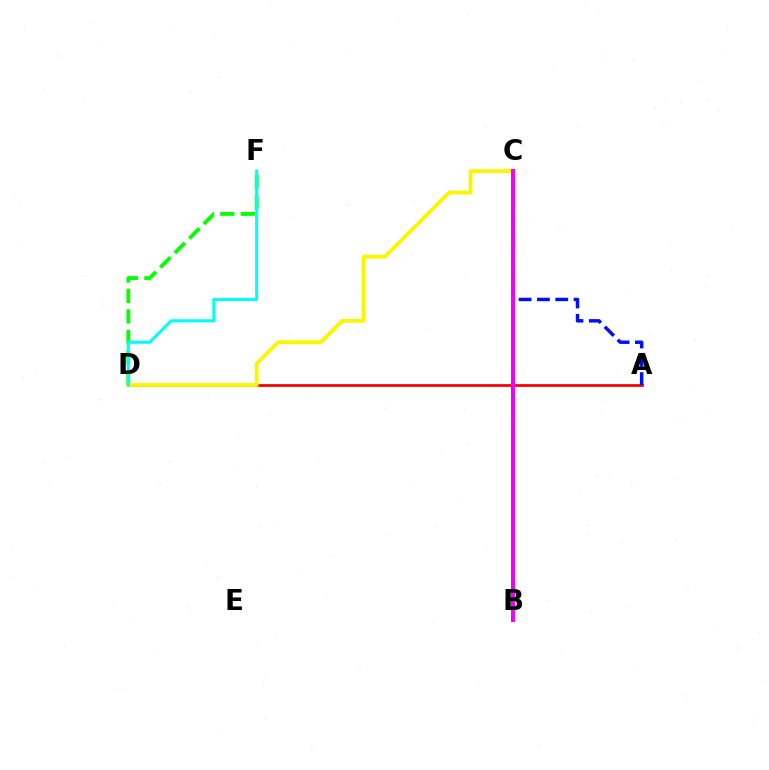{('D', 'F'): [{'color': '#08ff00', 'line_style': 'dashed', 'thickness': 2.78}, {'color': '#00fff6', 'line_style': 'solid', 'thickness': 2.23}], ('A', 'D'): [{'color': '#ff0000', 'line_style': 'solid', 'thickness': 1.98}], ('C', 'D'): [{'color': '#fcf500', 'line_style': 'solid', 'thickness': 2.77}], ('A', 'C'): [{'color': '#0010ff', 'line_style': 'dashed', 'thickness': 2.49}], ('B', 'C'): [{'color': '#ee00ff', 'line_style': 'solid', 'thickness': 2.87}]}